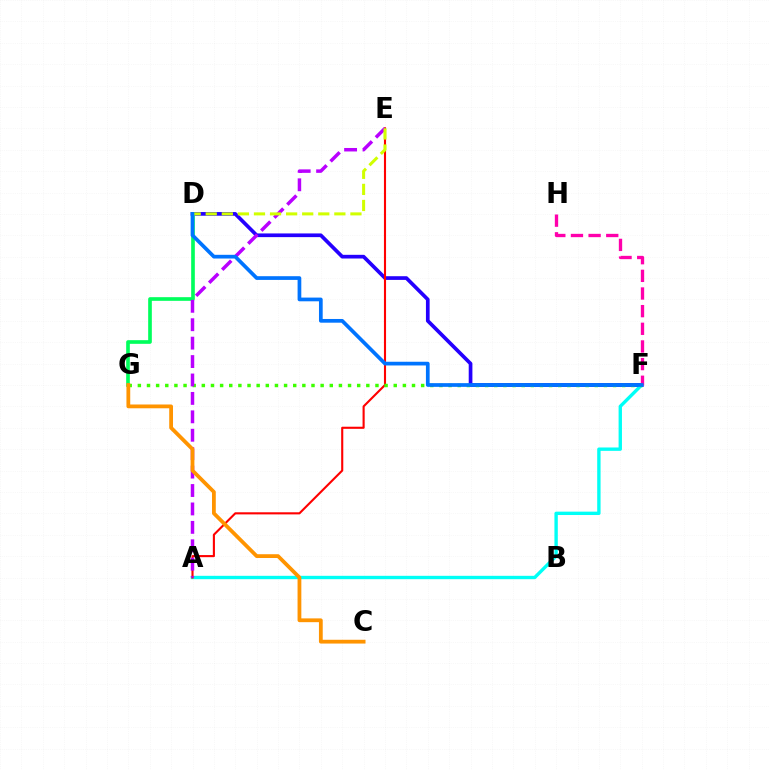{('D', 'F'): [{'color': '#2500ff', 'line_style': 'solid', 'thickness': 2.66}, {'color': '#0074ff', 'line_style': 'solid', 'thickness': 2.67}], ('A', 'F'): [{'color': '#00fff6', 'line_style': 'solid', 'thickness': 2.43}], ('A', 'E'): [{'color': '#ff0000', 'line_style': 'solid', 'thickness': 1.52}, {'color': '#b900ff', 'line_style': 'dashed', 'thickness': 2.5}], ('D', 'G'): [{'color': '#00ff5c', 'line_style': 'solid', 'thickness': 2.64}], ('F', 'H'): [{'color': '#ff00ac', 'line_style': 'dashed', 'thickness': 2.4}], ('F', 'G'): [{'color': '#3dff00', 'line_style': 'dotted', 'thickness': 2.48}], ('D', 'E'): [{'color': '#d1ff00', 'line_style': 'dashed', 'thickness': 2.18}], ('C', 'G'): [{'color': '#ff9400', 'line_style': 'solid', 'thickness': 2.73}]}